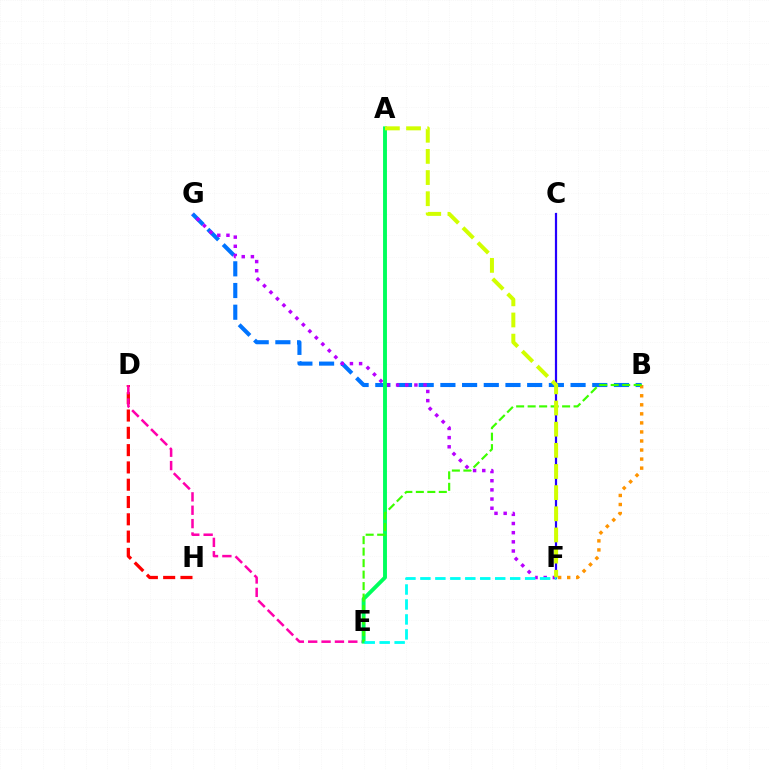{('B', 'G'): [{'color': '#0074ff', 'line_style': 'dashed', 'thickness': 2.95}], ('D', 'H'): [{'color': '#ff0000', 'line_style': 'dashed', 'thickness': 2.35}], ('F', 'G'): [{'color': '#b900ff', 'line_style': 'dotted', 'thickness': 2.49}], ('D', 'E'): [{'color': '#ff00ac', 'line_style': 'dashed', 'thickness': 1.82}], ('A', 'E'): [{'color': '#00ff5c', 'line_style': 'solid', 'thickness': 2.8}], ('B', 'F'): [{'color': '#ff9400', 'line_style': 'dotted', 'thickness': 2.46}], ('C', 'F'): [{'color': '#2500ff', 'line_style': 'solid', 'thickness': 1.59}], ('B', 'E'): [{'color': '#3dff00', 'line_style': 'dashed', 'thickness': 1.56}], ('A', 'F'): [{'color': '#d1ff00', 'line_style': 'dashed', 'thickness': 2.87}], ('E', 'F'): [{'color': '#00fff6', 'line_style': 'dashed', 'thickness': 2.03}]}